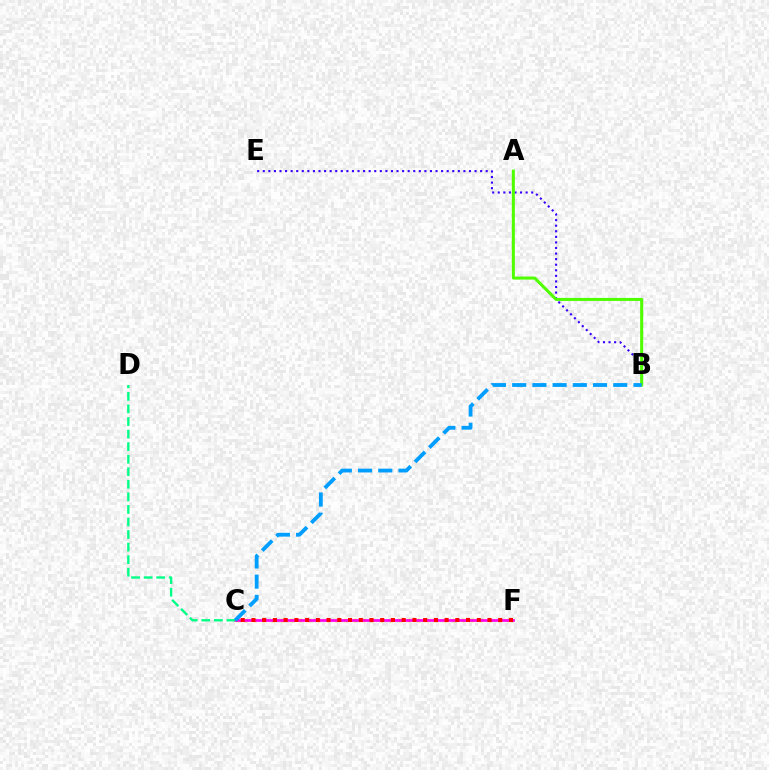{('C', 'F'): [{'color': '#ffd500', 'line_style': 'dotted', 'thickness': 2.46}, {'color': '#ff00ed', 'line_style': 'solid', 'thickness': 1.96}, {'color': '#ff0000', 'line_style': 'dotted', 'thickness': 2.92}], ('B', 'E'): [{'color': '#3700ff', 'line_style': 'dotted', 'thickness': 1.51}], ('A', 'B'): [{'color': '#4fff00', 'line_style': 'solid', 'thickness': 2.18}], ('C', 'D'): [{'color': '#00ff86', 'line_style': 'dashed', 'thickness': 1.71}], ('B', 'C'): [{'color': '#009eff', 'line_style': 'dashed', 'thickness': 2.75}]}